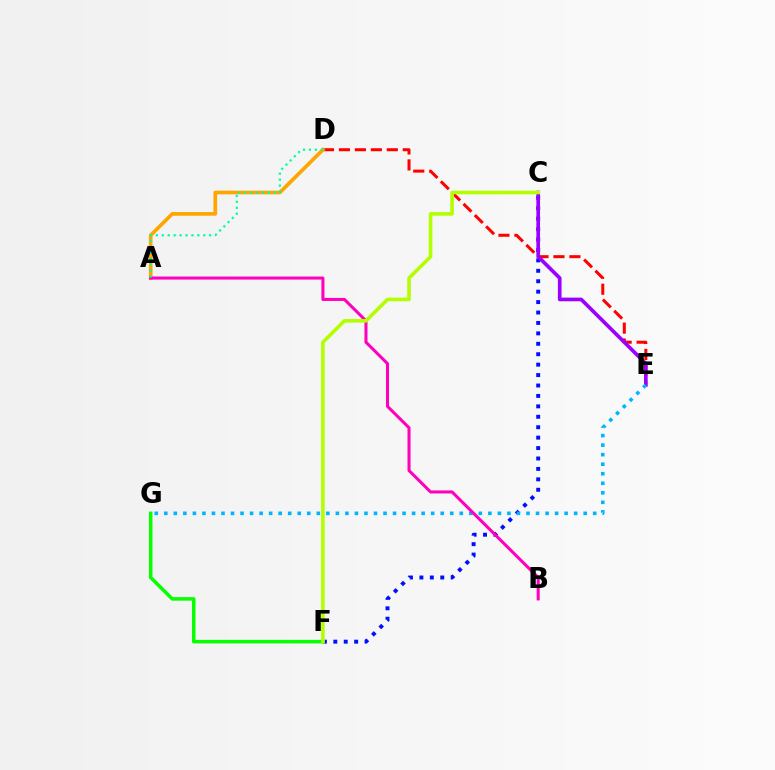{('C', 'F'): [{'color': '#0010ff', 'line_style': 'dotted', 'thickness': 2.83}, {'color': '#b3ff00', 'line_style': 'solid', 'thickness': 2.6}], ('D', 'E'): [{'color': '#ff0000', 'line_style': 'dashed', 'thickness': 2.17}], ('F', 'G'): [{'color': '#08ff00', 'line_style': 'solid', 'thickness': 2.54}], ('A', 'D'): [{'color': '#ffa500', 'line_style': 'solid', 'thickness': 2.65}, {'color': '#00ff9d', 'line_style': 'dotted', 'thickness': 1.61}], ('C', 'E'): [{'color': '#9b00ff', 'line_style': 'solid', 'thickness': 2.64}], ('E', 'G'): [{'color': '#00b5ff', 'line_style': 'dotted', 'thickness': 2.59}], ('A', 'B'): [{'color': '#ff00bd', 'line_style': 'solid', 'thickness': 2.2}]}